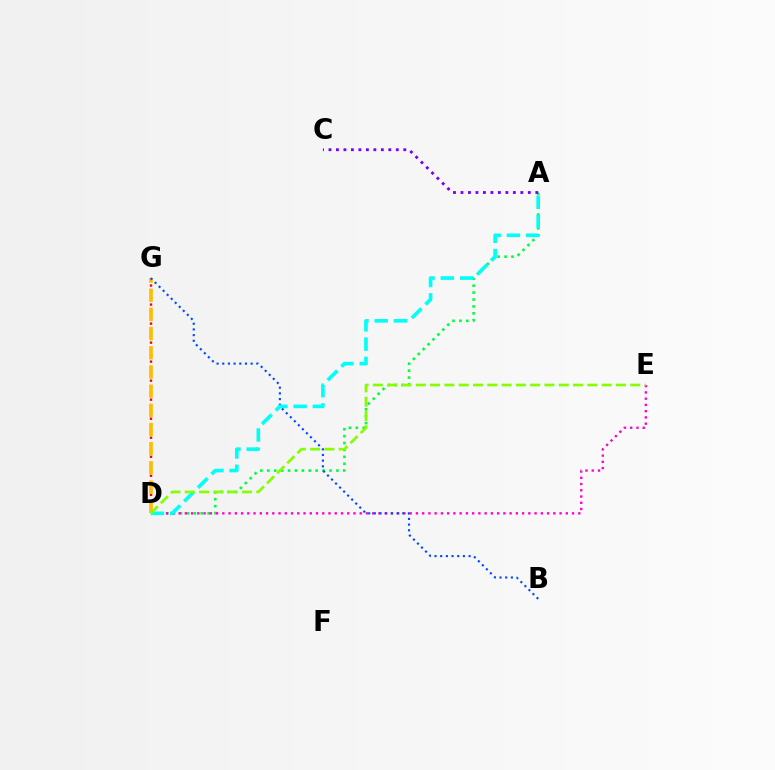{('A', 'D'): [{'color': '#00ff39', 'line_style': 'dotted', 'thickness': 1.88}, {'color': '#00fff6', 'line_style': 'dashed', 'thickness': 2.62}], ('D', 'E'): [{'color': '#ff00cf', 'line_style': 'dotted', 'thickness': 1.7}, {'color': '#84ff00', 'line_style': 'dashed', 'thickness': 1.94}], ('D', 'G'): [{'color': '#ff0000', 'line_style': 'dotted', 'thickness': 1.72}, {'color': '#ffbd00', 'line_style': 'dashed', 'thickness': 2.61}], ('B', 'G'): [{'color': '#004bff', 'line_style': 'dotted', 'thickness': 1.54}], ('A', 'C'): [{'color': '#7200ff', 'line_style': 'dotted', 'thickness': 2.03}]}